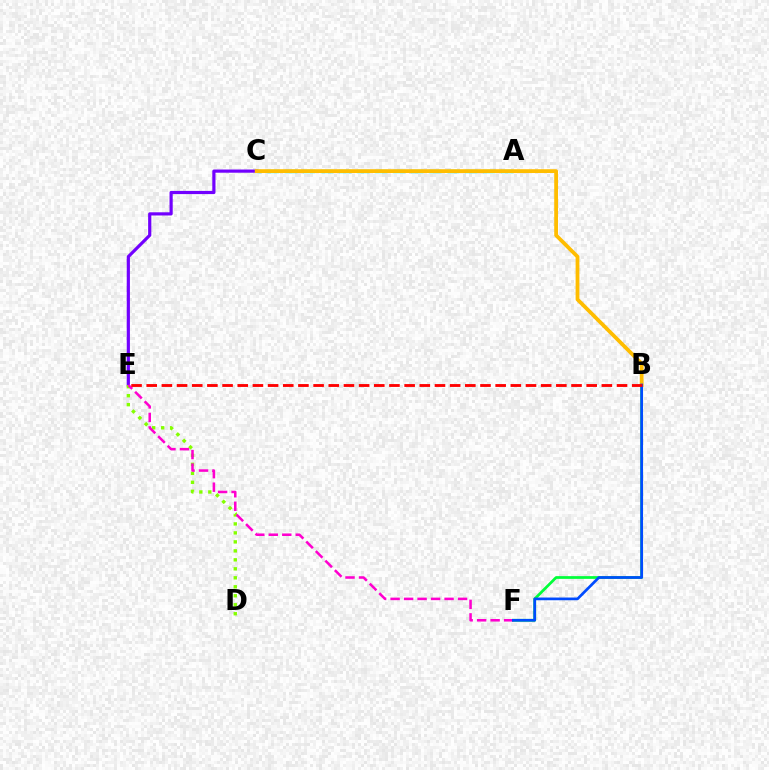{('C', 'E'): [{'color': '#7200ff', 'line_style': 'solid', 'thickness': 2.29}], ('B', 'F'): [{'color': '#00ff39', 'line_style': 'solid', 'thickness': 1.97}, {'color': '#004bff', 'line_style': 'solid', 'thickness': 1.95}], ('D', 'E'): [{'color': '#84ff00', 'line_style': 'dotted', 'thickness': 2.44}], ('A', 'C'): [{'color': '#00fff6', 'line_style': 'dashed', 'thickness': 2.45}], ('E', 'F'): [{'color': '#ff00cf', 'line_style': 'dashed', 'thickness': 1.83}], ('B', 'C'): [{'color': '#ffbd00', 'line_style': 'solid', 'thickness': 2.72}], ('B', 'E'): [{'color': '#ff0000', 'line_style': 'dashed', 'thickness': 2.06}]}